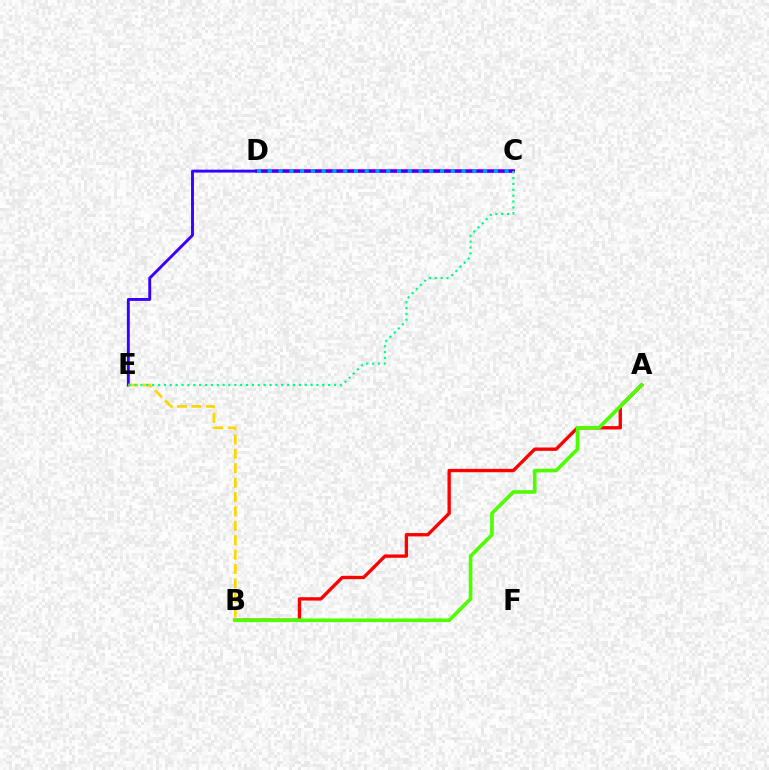{('C', 'D'): [{'color': '#ff00ed', 'line_style': 'solid', 'thickness': 2.71}, {'color': '#009eff', 'line_style': 'dotted', 'thickness': 2.93}], ('C', 'E'): [{'color': '#3700ff', 'line_style': 'solid', 'thickness': 2.08}, {'color': '#00ff86', 'line_style': 'dotted', 'thickness': 1.59}], ('A', 'B'): [{'color': '#ff0000', 'line_style': 'solid', 'thickness': 2.41}, {'color': '#4fff00', 'line_style': 'solid', 'thickness': 2.62}], ('B', 'E'): [{'color': '#ffd500', 'line_style': 'dashed', 'thickness': 1.95}]}